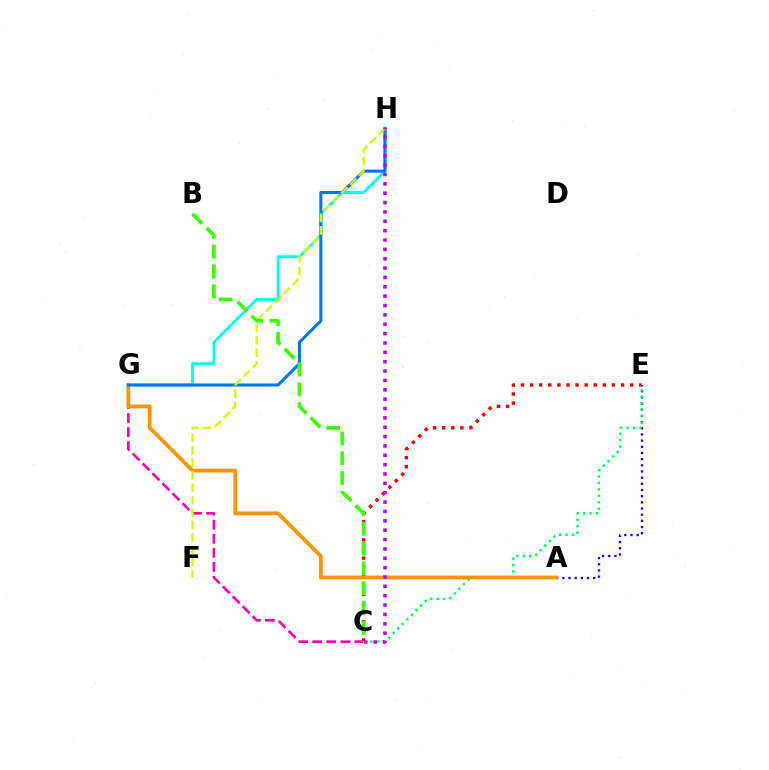{('G', 'H'): [{'color': '#00fff6', 'line_style': 'solid', 'thickness': 2.05}, {'color': '#0074ff', 'line_style': 'solid', 'thickness': 2.18}], ('C', 'G'): [{'color': '#ff00ac', 'line_style': 'dashed', 'thickness': 1.91}], ('A', 'E'): [{'color': '#2500ff', 'line_style': 'dotted', 'thickness': 1.68}], ('C', 'E'): [{'color': '#00ff5c', 'line_style': 'dotted', 'thickness': 1.76}, {'color': '#ff0000', 'line_style': 'dotted', 'thickness': 2.47}], ('A', 'G'): [{'color': '#ff9400', 'line_style': 'solid', 'thickness': 2.74}], ('F', 'H'): [{'color': '#d1ff00', 'line_style': 'dashed', 'thickness': 1.69}], ('C', 'H'): [{'color': '#b900ff', 'line_style': 'dotted', 'thickness': 2.54}], ('B', 'C'): [{'color': '#3dff00', 'line_style': 'dashed', 'thickness': 2.69}]}